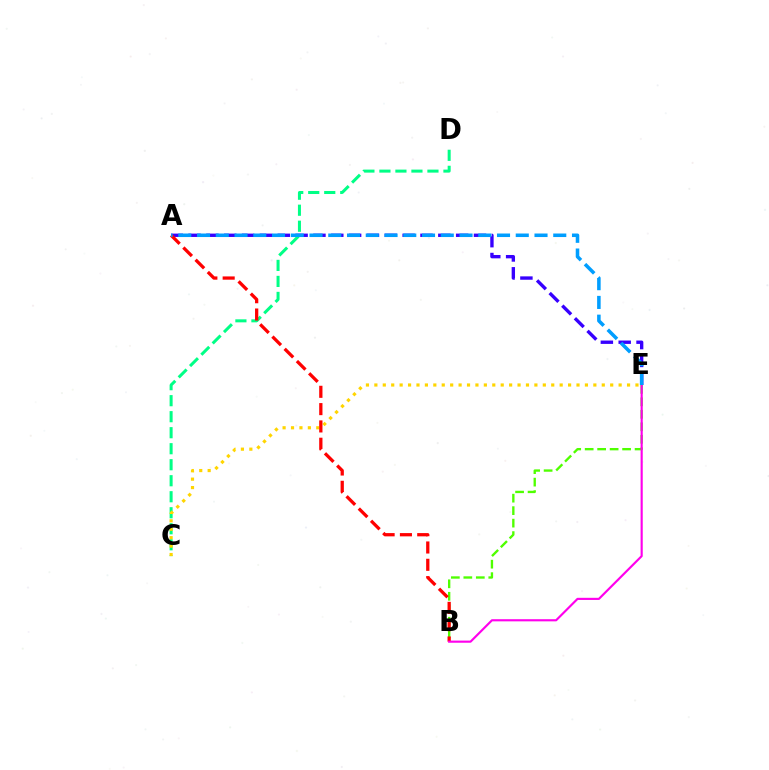{('C', 'D'): [{'color': '#00ff86', 'line_style': 'dashed', 'thickness': 2.17}], ('C', 'E'): [{'color': '#ffd500', 'line_style': 'dotted', 'thickness': 2.29}], ('B', 'E'): [{'color': '#4fff00', 'line_style': 'dashed', 'thickness': 1.7}, {'color': '#ff00ed', 'line_style': 'solid', 'thickness': 1.55}], ('A', 'E'): [{'color': '#3700ff', 'line_style': 'dashed', 'thickness': 2.42}, {'color': '#009eff', 'line_style': 'dashed', 'thickness': 2.55}], ('A', 'B'): [{'color': '#ff0000', 'line_style': 'dashed', 'thickness': 2.35}]}